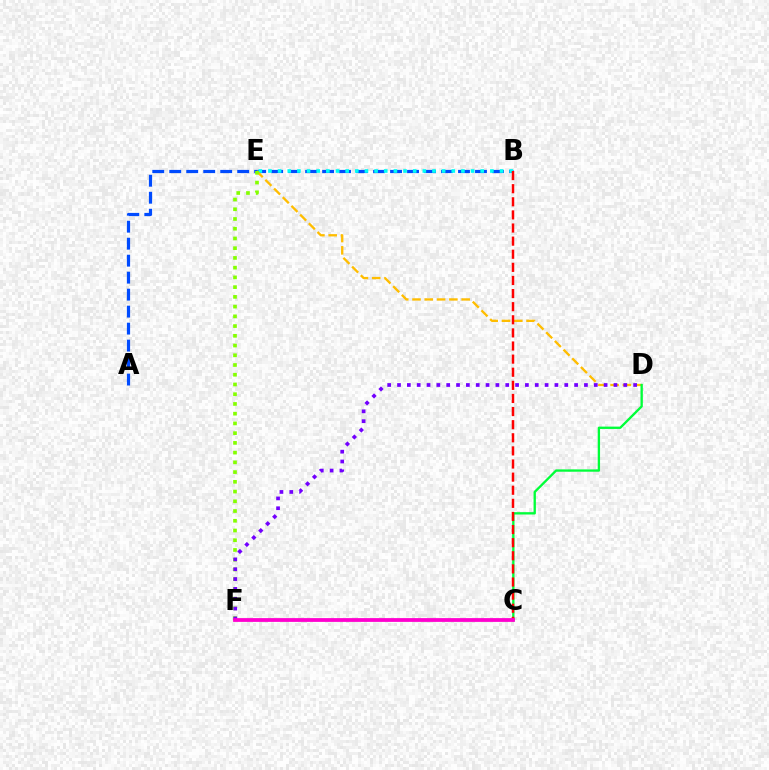{('A', 'B'): [{'color': '#004bff', 'line_style': 'dashed', 'thickness': 2.31}], ('B', 'E'): [{'color': '#00fff6', 'line_style': 'dotted', 'thickness': 2.62}], ('D', 'E'): [{'color': '#ffbd00', 'line_style': 'dashed', 'thickness': 1.67}], ('E', 'F'): [{'color': '#84ff00', 'line_style': 'dotted', 'thickness': 2.64}], ('D', 'F'): [{'color': '#7200ff', 'line_style': 'dotted', 'thickness': 2.67}], ('C', 'D'): [{'color': '#00ff39', 'line_style': 'solid', 'thickness': 1.68}], ('B', 'C'): [{'color': '#ff0000', 'line_style': 'dashed', 'thickness': 1.78}], ('C', 'F'): [{'color': '#ff00cf', 'line_style': 'solid', 'thickness': 2.72}]}